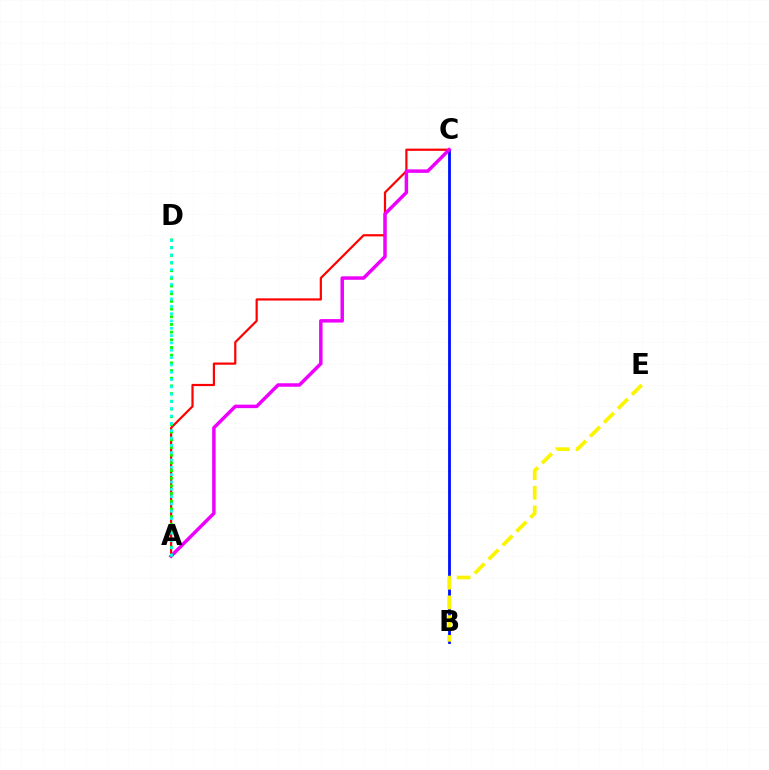{('A', 'C'): [{'color': '#ff0000', 'line_style': 'solid', 'thickness': 1.59}, {'color': '#ee00ff', 'line_style': 'solid', 'thickness': 2.51}], ('B', 'C'): [{'color': '#0010ff', 'line_style': 'solid', 'thickness': 2.02}], ('A', 'D'): [{'color': '#08ff00', 'line_style': 'dotted', 'thickness': 2.09}, {'color': '#00fff6', 'line_style': 'dotted', 'thickness': 1.99}], ('B', 'E'): [{'color': '#fcf500', 'line_style': 'dashed', 'thickness': 2.68}]}